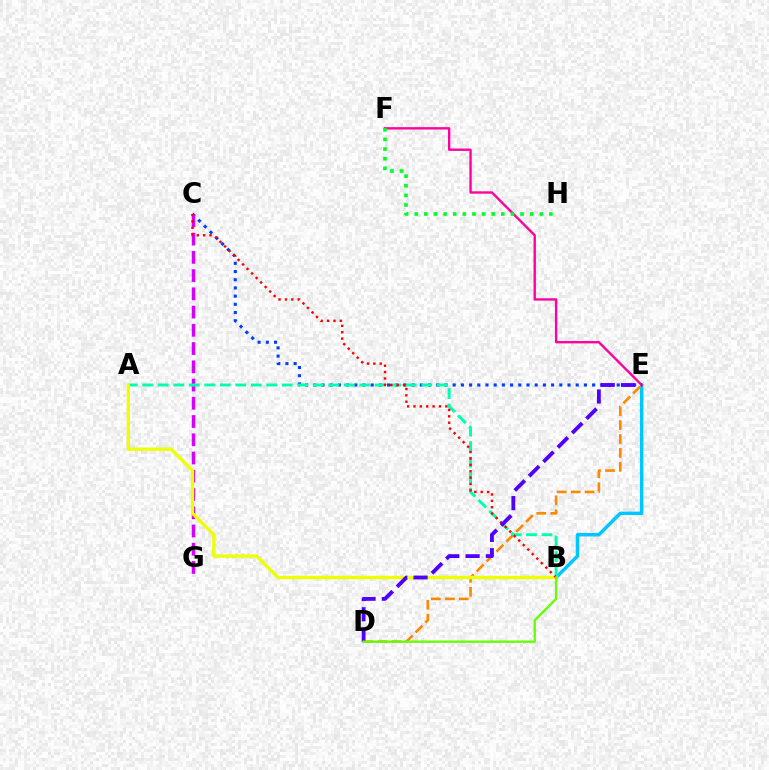{('B', 'E'): [{'color': '#00c7ff', 'line_style': 'solid', 'thickness': 2.49}], ('E', 'F'): [{'color': '#ff00a0', 'line_style': 'solid', 'thickness': 1.71}], ('D', 'E'): [{'color': '#ff8800', 'line_style': 'dashed', 'thickness': 1.89}, {'color': '#4f00ff', 'line_style': 'dashed', 'thickness': 2.76}], ('C', 'E'): [{'color': '#003fff', 'line_style': 'dotted', 'thickness': 2.23}], ('C', 'G'): [{'color': '#d600ff', 'line_style': 'dashed', 'thickness': 2.48}], ('A', 'B'): [{'color': '#00ffaf', 'line_style': 'dashed', 'thickness': 2.11}, {'color': '#eeff00', 'line_style': 'solid', 'thickness': 2.39}], ('B', 'C'): [{'color': '#ff0000', 'line_style': 'dotted', 'thickness': 1.73}], ('F', 'H'): [{'color': '#00ff27', 'line_style': 'dotted', 'thickness': 2.61}], ('B', 'D'): [{'color': '#66ff00', 'line_style': 'solid', 'thickness': 1.69}]}